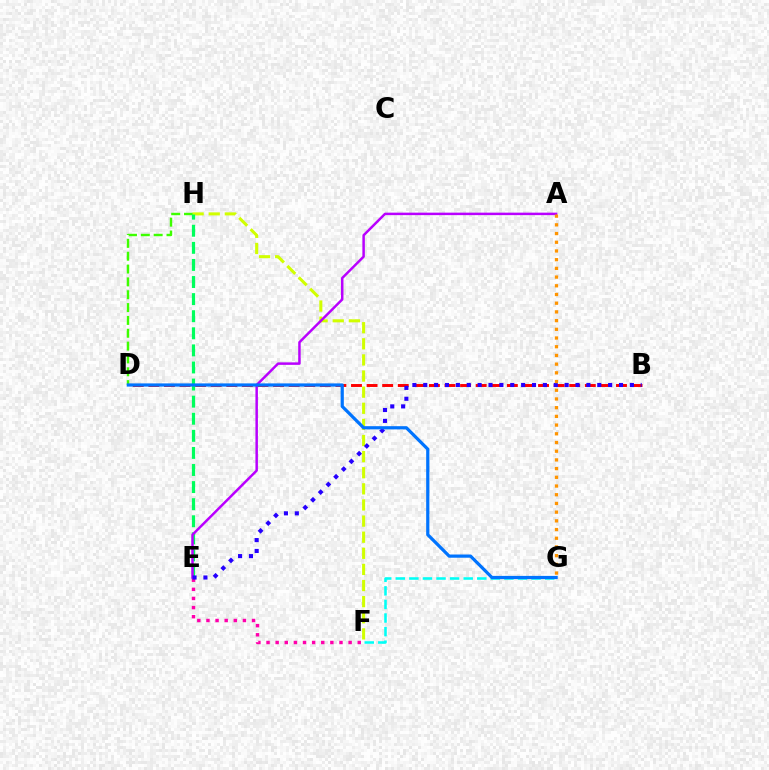{('F', 'G'): [{'color': '#00fff6', 'line_style': 'dashed', 'thickness': 1.84}], ('B', 'D'): [{'color': '#ff0000', 'line_style': 'dashed', 'thickness': 2.12}], ('E', 'F'): [{'color': '#ff00ac', 'line_style': 'dotted', 'thickness': 2.48}], ('D', 'H'): [{'color': '#3dff00', 'line_style': 'dashed', 'thickness': 1.74}], ('F', 'H'): [{'color': '#d1ff00', 'line_style': 'dashed', 'thickness': 2.19}], ('E', 'H'): [{'color': '#00ff5c', 'line_style': 'dashed', 'thickness': 2.32}], ('A', 'E'): [{'color': '#b900ff', 'line_style': 'solid', 'thickness': 1.79}], ('B', 'E'): [{'color': '#2500ff', 'line_style': 'dotted', 'thickness': 2.95}], ('D', 'G'): [{'color': '#0074ff', 'line_style': 'solid', 'thickness': 2.31}], ('A', 'G'): [{'color': '#ff9400', 'line_style': 'dotted', 'thickness': 2.37}]}